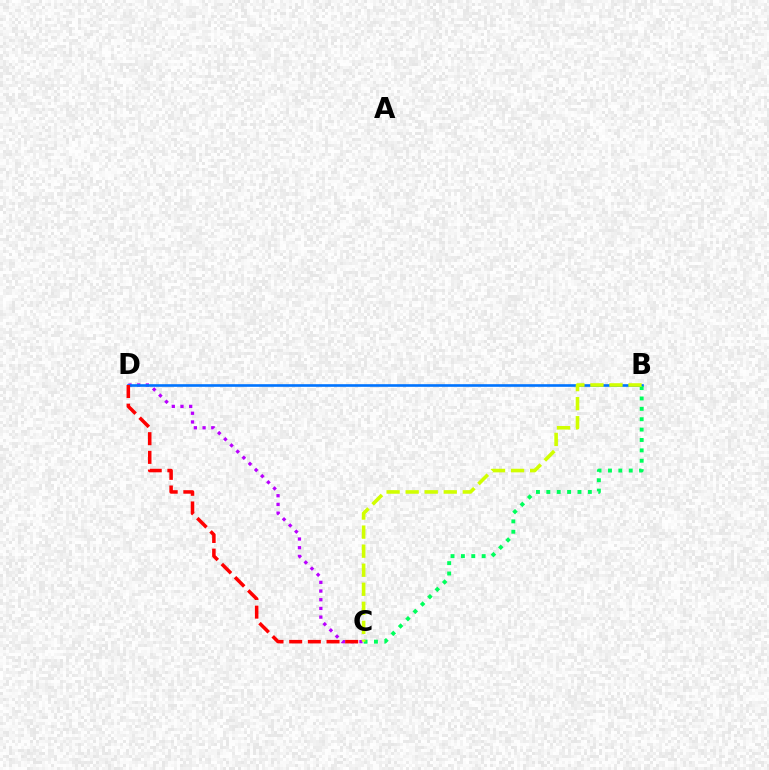{('C', 'D'): [{'color': '#b900ff', 'line_style': 'dotted', 'thickness': 2.36}, {'color': '#ff0000', 'line_style': 'dashed', 'thickness': 2.54}], ('B', 'D'): [{'color': '#0074ff', 'line_style': 'solid', 'thickness': 1.9}], ('B', 'C'): [{'color': '#00ff5c', 'line_style': 'dotted', 'thickness': 2.82}, {'color': '#d1ff00', 'line_style': 'dashed', 'thickness': 2.59}]}